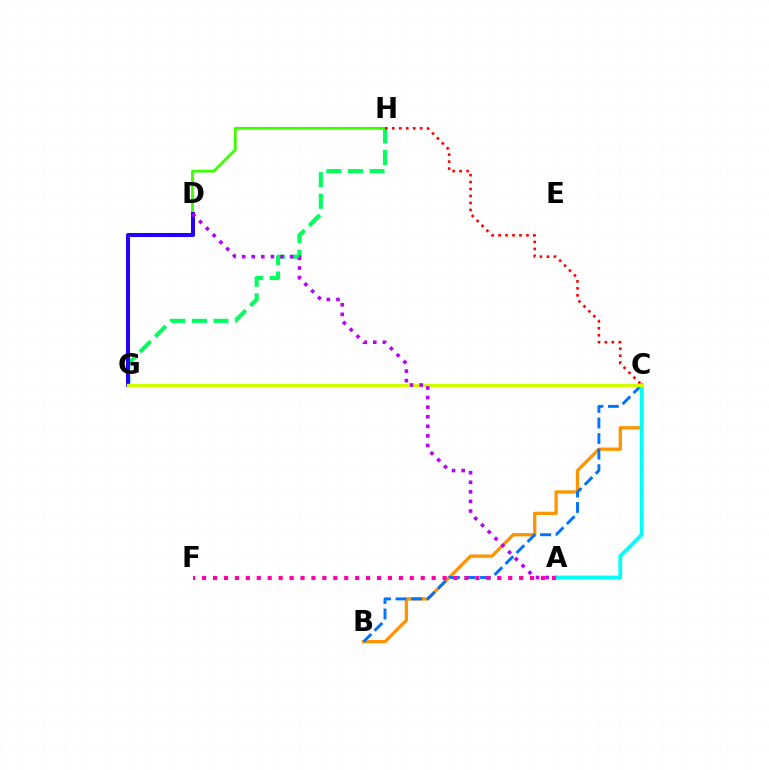{('G', 'H'): [{'color': '#00ff5c', 'line_style': 'dashed', 'thickness': 2.93}], ('D', 'H'): [{'color': '#3dff00', 'line_style': 'solid', 'thickness': 2.04}], ('D', 'G'): [{'color': '#2500ff', 'line_style': 'solid', 'thickness': 2.9}], ('C', 'H'): [{'color': '#ff0000', 'line_style': 'dotted', 'thickness': 1.89}], ('B', 'C'): [{'color': '#ff9400', 'line_style': 'solid', 'thickness': 2.37}, {'color': '#0074ff', 'line_style': 'dashed', 'thickness': 2.11}], ('A', 'C'): [{'color': '#00fff6', 'line_style': 'solid', 'thickness': 2.73}], ('C', 'G'): [{'color': '#d1ff00', 'line_style': 'solid', 'thickness': 2.43}], ('A', 'D'): [{'color': '#b900ff', 'line_style': 'dotted', 'thickness': 2.6}], ('A', 'F'): [{'color': '#ff00ac', 'line_style': 'dotted', 'thickness': 2.97}]}